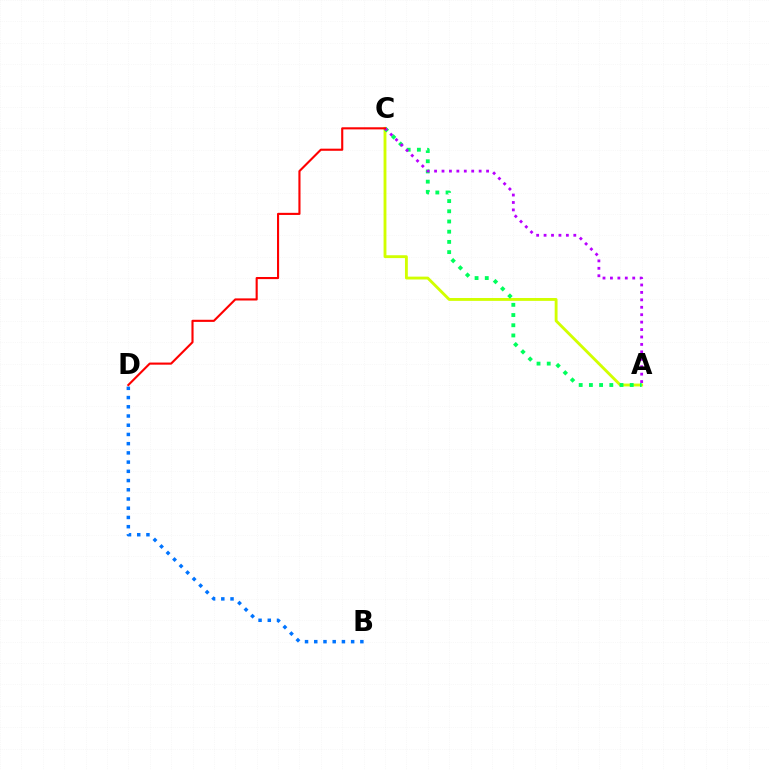{('A', 'C'): [{'color': '#d1ff00', 'line_style': 'solid', 'thickness': 2.06}, {'color': '#00ff5c', 'line_style': 'dotted', 'thickness': 2.77}, {'color': '#b900ff', 'line_style': 'dotted', 'thickness': 2.02}], ('B', 'D'): [{'color': '#0074ff', 'line_style': 'dotted', 'thickness': 2.51}], ('C', 'D'): [{'color': '#ff0000', 'line_style': 'solid', 'thickness': 1.52}]}